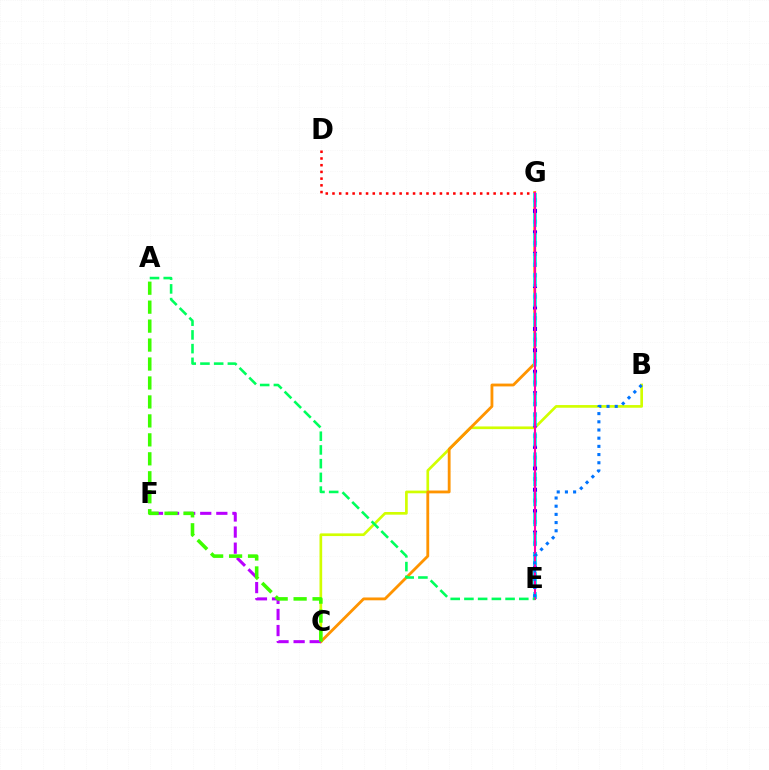{('B', 'C'): [{'color': '#d1ff00', 'line_style': 'solid', 'thickness': 1.93}], ('C', 'G'): [{'color': '#ff9400', 'line_style': 'solid', 'thickness': 2.03}], ('E', 'G'): [{'color': '#2500ff', 'line_style': 'dotted', 'thickness': 2.91}, {'color': '#00fff6', 'line_style': 'dashed', 'thickness': 2.71}, {'color': '#ff00ac', 'line_style': 'solid', 'thickness': 1.52}], ('D', 'G'): [{'color': '#ff0000', 'line_style': 'dotted', 'thickness': 1.82}], ('C', 'F'): [{'color': '#b900ff', 'line_style': 'dashed', 'thickness': 2.19}], ('A', 'C'): [{'color': '#3dff00', 'line_style': 'dashed', 'thickness': 2.58}], ('B', 'E'): [{'color': '#0074ff', 'line_style': 'dotted', 'thickness': 2.22}], ('A', 'E'): [{'color': '#00ff5c', 'line_style': 'dashed', 'thickness': 1.86}]}